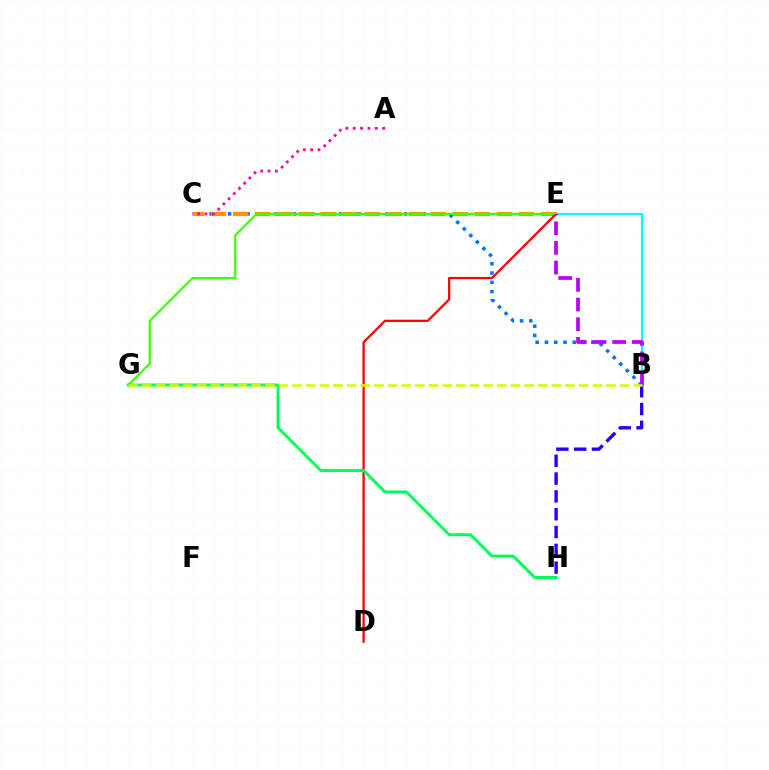{('B', 'C'): [{'color': '#0074ff', 'line_style': 'dotted', 'thickness': 2.52}], ('C', 'E'): [{'color': '#ff9400', 'line_style': 'dashed', 'thickness': 2.99}], ('A', 'C'): [{'color': '#ff00ac', 'line_style': 'dotted', 'thickness': 2.0}], ('D', 'E'): [{'color': '#ff0000', 'line_style': 'solid', 'thickness': 1.63}], ('B', 'E'): [{'color': '#00fff6', 'line_style': 'solid', 'thickness': 1.58}, {'color': '#b900ff', 'line_style': 'dashed', 'thickness': 2.67}], ('B', 'H'): [{'color': '#2500ff', 'line_style': 'dashed', 'thickness': 2.42}], ('E', 'G'): [{'color': '#3dff00', 'line_style': 'solid', 'thickness': 1.6}], ('G', 'H'): [{'color': '#00ff5c', 'line_style': 'solid', 'thickness': 2.15}], ('B', 'G'): [{'color': '#d1ff00', 'line_style': 'dashed', 'thickness': 1.85}]}